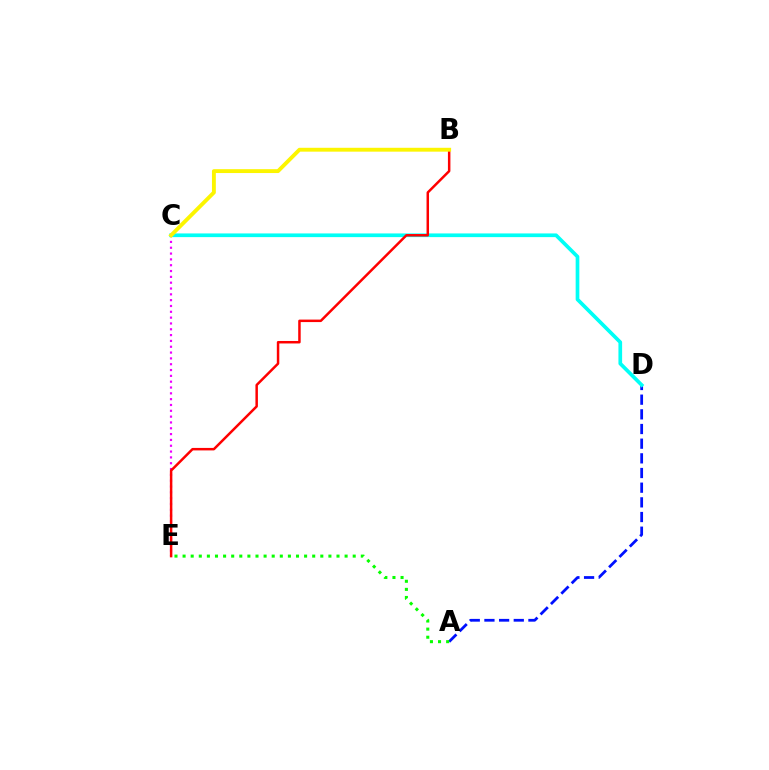{('A', 'D'): [{'color': '#0010ff', 'line_style': 'dashed', 'thickness': 1.99}], ('C', 'E'): [{'color': '#ee00ff', 'line_style': 'dotted', 'thickness': 1.58}], ('C', 'D'): [{'color': '#00fff6', 'line_style': 'solid', 'thickness': 2.66}], ('A', 'E'): [{'color': '#08ff00', 'line_style': 'dotted', 'thickness': 2.2}], ('B', 'E'): [{'color': '#ff0000', 'line_style': 'solid', 'thickness': 1.79}], ('B', 'C'): [{'color': '#fcf500', 'line_style': 'solid', 'thickness': 2.78}]}